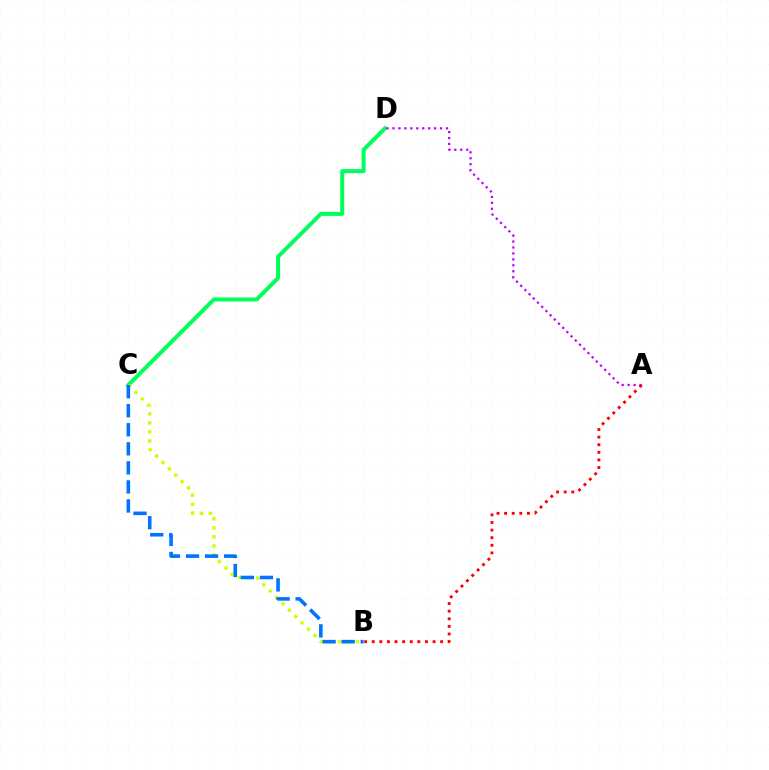{('C', 'D'): [{'color': '#00ff5c', 'line_style': 'solid', 'thickness': 2.88}], ('B', 'C'): [{'color': '#d1ff00', 'line_style': 'dotted', 'thickness': 2.45}, {'color': '#0074ff', 'line_style': 'dashed', 'thickness': 2.59}], ('A', 'D'): [{'color': '#b900ff', 'line_style': 'dotted', 'thickness': 1.61}], ('A', 'B'): [{'color': '#ff0000', 'line_style': 'dotted', 'thickness': 2.07}]}